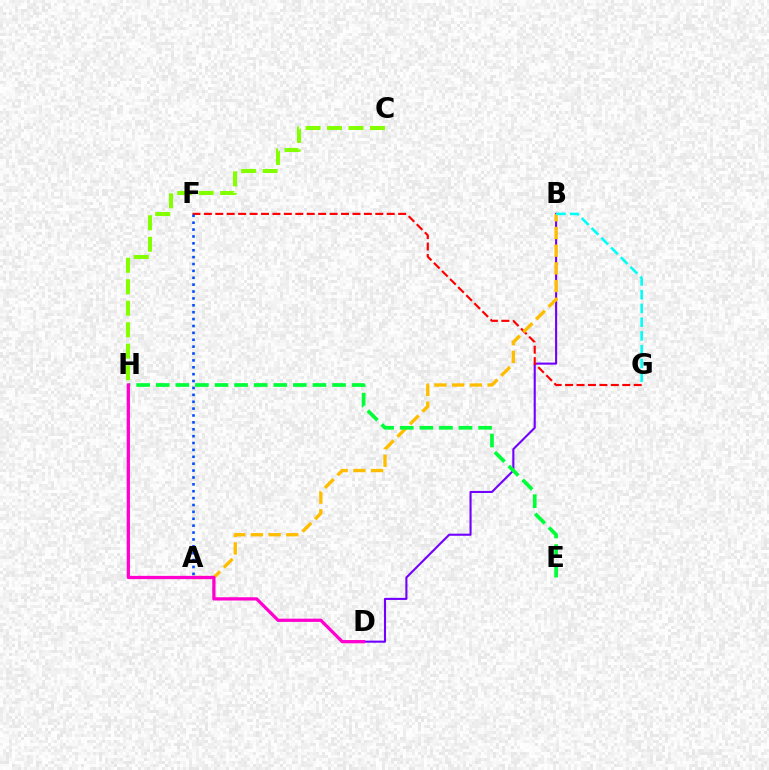{('B', 'D'): [{'color': '#7200ff', 'line_style': 'solid', 'thickness': 1.52}], ('C', 'H'): [{'color': '#84ff00', 'line_style': 'dashed', 'thickness': 2.92}], ('F', 'G'): [{'color': '#ff0000', 'line_style': 'dashed', 'thickness': 1.55}], ('A', 'B'): [{'color': '#ffbd00', 'line_style': 'dashed', 'thickness': 2.4}], ('E', 'H'): [{'color': '#00ff39', 'line_style': 'dashed', 'thickness': 2.66}], ('A', 'F'): [{'color': '#004bff', 'line_style': 'dotted', 'thickness': 1.87}], ('D', 'H'): [{'color': '#ff00cf', 'line_style': 'solid', 'thickness': 2.35}], ('B', 'G'): [{'color': '#00fff6', 'line_style': 'dashed', 'thickness': 1.87}]}